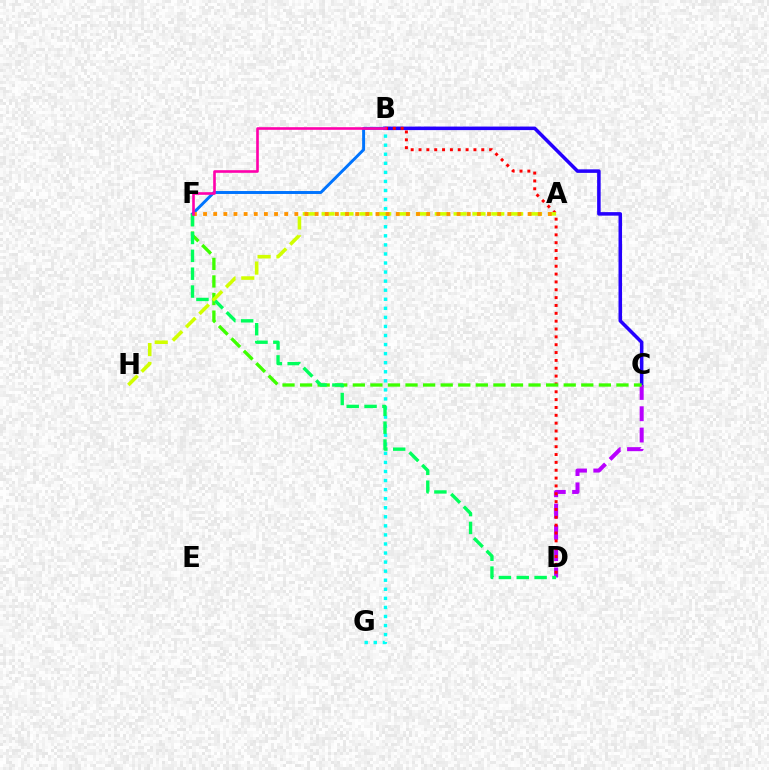{('B', 'C'): [{'color': '#2500ff', 'line_style': 'solid', 'thickness': 2.54}], ('B', 'F'): [{'color': '#0074ff', 'line_style': 'solid', 'thickness': 2.12}, {'color': '#ff00ac', 'line_style': 'solid', 'thickness': 1.89}], ('B', 'G'): [{'color': '#00fff6', 'line_style': 'dotted', 'thickness': 2.46}], ('C', 'D'): [{'color': '#b900ff', 'line_style': 'dashed', 'thickness': 2.89}], ('B', 'D'): [{'color': '#ff0000', 'line_style': 'dotted', 'thickness': 2.13}], ('C', 'F'): [{'color': '#3dff00', 'line_style': 'dashed', 'thickness': 2.39}], ('D', 'F'): [{'color': '#00ff5c', 'line_style': 'dashed', 'thickness': 2.43}], ('A', 'H'): [{'color': '#d1ff00', 'line_style': 'dashed', 'thickness': 2.56}], ('A', 'F'): [{'color': '#ff9400', 'line_style': 'dotted', 'thickness': 2.76}]}